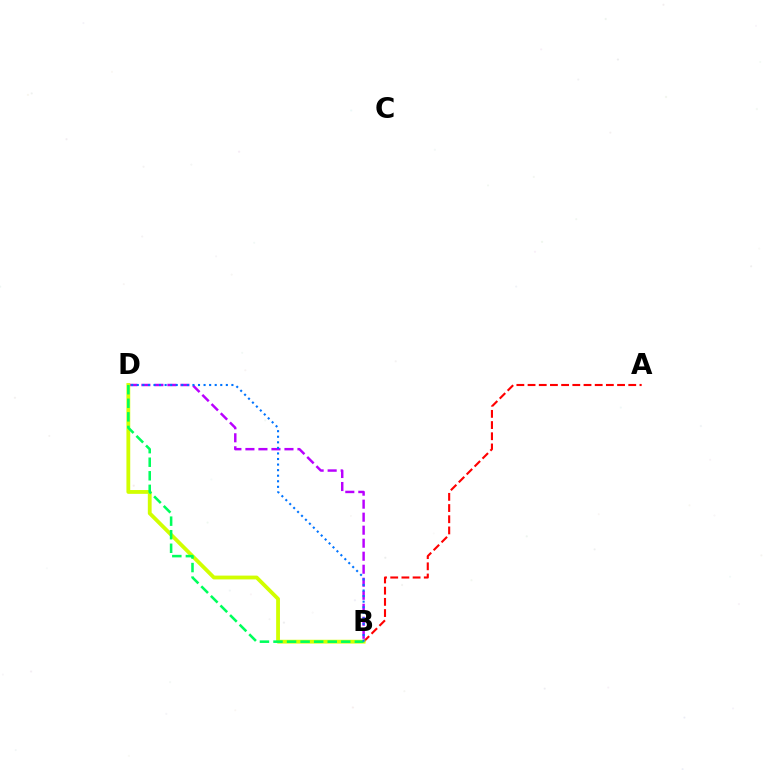{('A', 'B'): [{'color': '#ff0000', 'line_style': 'dashed', 'thickness': 1.52}], ('B', 'D'): [{'color': '#b900ff', 'line_style': 'dashed', 'thickness': 1.77}, {'color': '#d1ff00', 'line_style': 'solid', 'thickness': 2.74}, {'color': '#00ff5c', 'line_style': 'dashed', 'thickness': 1.84}, {'color': '#0074ff', 'line_style': 'dotted', 'thickness': 1.51}]}